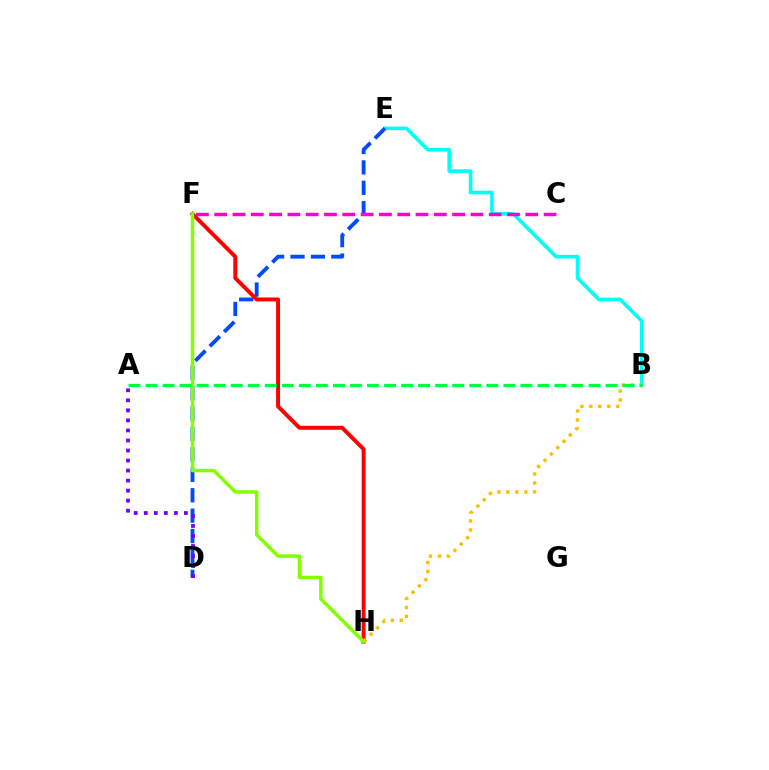{('B', 'E'): [{'color': '#00fff6', 'line_style': 'solid', 'thickness': 2.61}], ('D', 'E'): [{'color': '#004bff', 'line_style': 'dashed', 'thickness': 2.77}], ('F', 'H'): [{'color': '#ff0000', 'line_style': 'solid', 'thickness': 2.84}, {'color': '#84ff00', 'line_style': 'solid', 'thickness': 2.52}], ('A', 'D'): [{'color': '#7200ff', 'line_style': 'dotted', 'thickness': 2.73}], ('B', 'H'): [{'color': '#ffbd00', 'line_style': 'dotted', 'thickness': 2.44}], ('A', 'B'): [{'color': '#00ff39', 'line_style': 'dashed', 'thickness': 2.31}], ('C', 'F'): [{'color': '#ff00cf', 'line_style': 'dashed', 'thickness': 2.49}]}